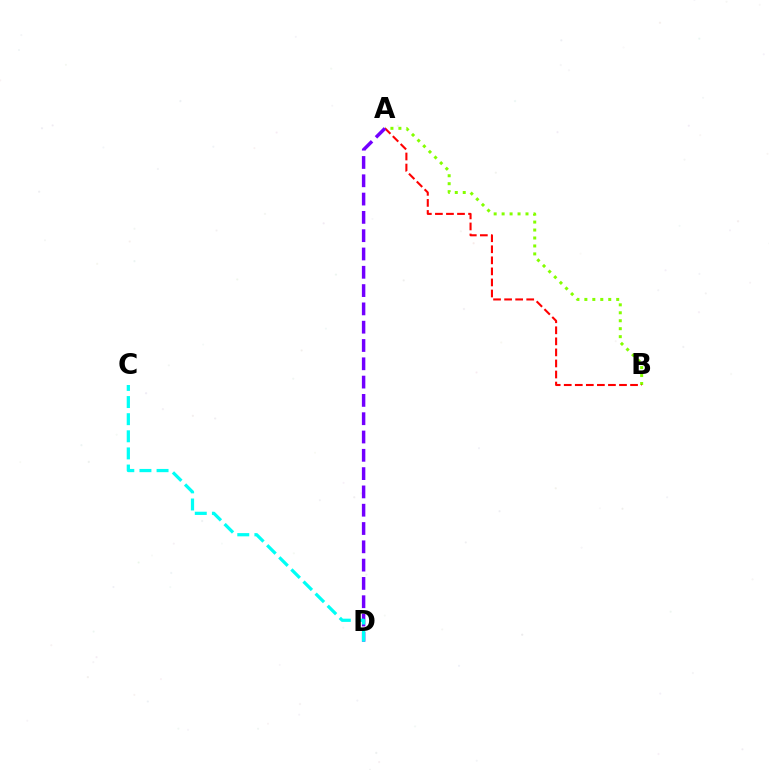{('A', 'B'): [{'color': '#84ff00', 'line_style': 'dotted', 'thickness': 2.16}, {'color': '#ff0000', 'line_style': 'dashed', 'thickness': 1.5}], ('A', 'D'): [{'color': '#7200ff', 'line_style': 'dashed', 'thickness': 2.49}], ('C', 'D'): [{'color': '#00fff6', 'line_style': 'dashed', 'thickness': 2.33}]}